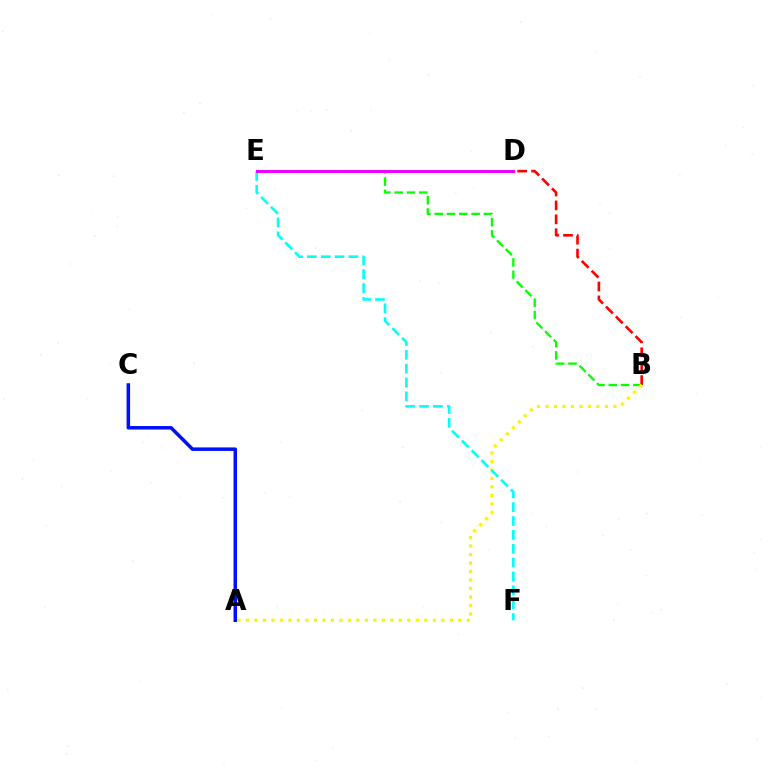{('B', 'D'): [{'color': '#ff0000', 'line_style': 'dashed', 'thickness': 1.89}], ('B', 'E'): [{'color': '#08ff00', 'line_style': 'dashed', 'thickness': 1.67}], ('A', 'C'): [{'color': '#0010ff', 'line_style': 'solid', 'thickness': 2.53}], ('A', 'B'): [{'color': '#fcf500', 'line_style': 'dotted', 'thickness': 2.31}], ('E', 'F'): [{'color': '#00fff6', 'line_style': 'dashed', 'thickness': 1.88}], ('D', 'E'): [{'color': '#ee00ff', 'line_style': 'solid', 'thickness': 2.15}]}